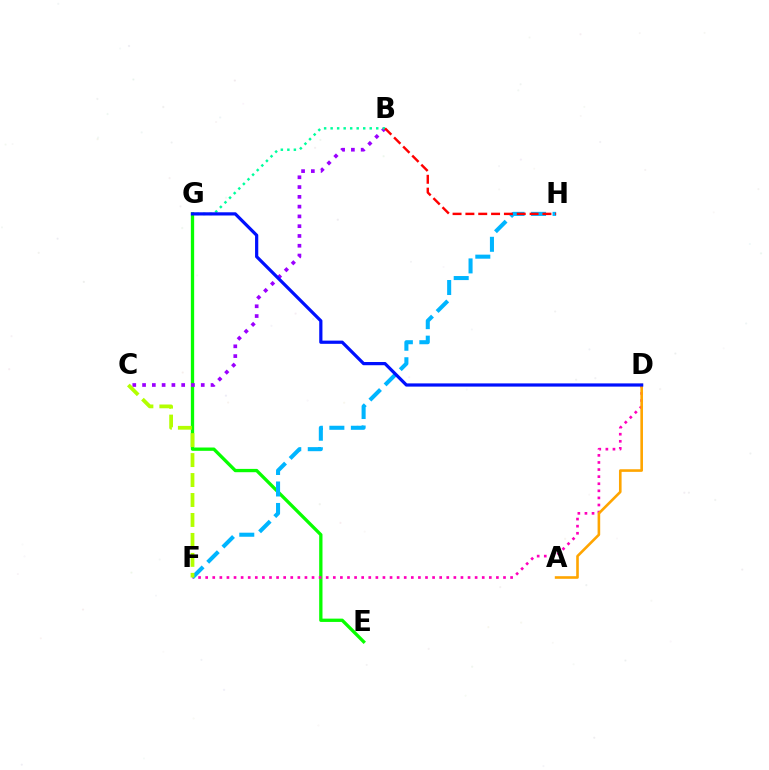{('E', 'G'): [{'color': '#08ff00', 'line_style': 'solid', 'thickness': 2.38}], ('D', 'F'): [{'color': '#ff00bd', 'line_style': 'dotted', 'thickness': 1.93}], ('B', 'C'): [{'color': '#9b00ff', 'line_style': 'dotted', 'thickness': 2.66}], ('A', 'D'): [{'color': '#ffa500', 'line_style': 'solid', 'thickness': 1.88}], ('F', 'H'): [{'color': '#00b5ff', 'line_style': 'dashed', 'thickness': 2.92}], ('B', 'G'): [{'color': '#00ff9d', 'line_style': 'dotted', 'thickness': 1.77}], ('D', 'G'): [{'color': '#0010ff', 'line_style': 'solid', 'thickness': 2.32}], ('B', 'H'): [{'color': '#ff0000', 'line_style': 'dashed', 'thickness': 1.74}], ('C', 'F'): [{'color': '#b3ff00', 'line_style': 'dashed', 'thickness': 2.71}]}